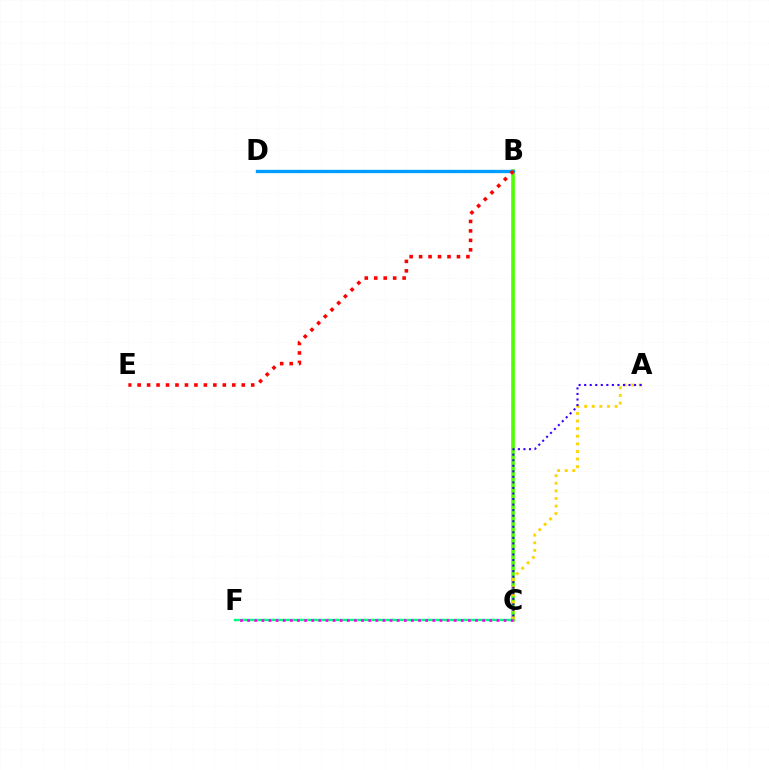{('B', 'C'): [{'color': '#4fff00', 'line_style': 'solid', 'thickness': 2.59}], ('A', 'C'): [{'color': '#ffd500', 'line_style': 'dotted', 'thickness': 2.06}, {'color': '#3700ff', 'line_style': 'dotted', 'thickness': 1.51}], ('C', 'F'): [{'color': '#00ff86', 'line_style': 'solid', 'thickness': 1.75}, {'color': '#ff00ed', 'line_style': 'dotted', 'thickness': 1.94}], ('B', 'D'): [{'color': '#009eff', 'line_style': 'solid', 'thickness': 2.39}], ('B', 'E'): [{'color': '#ff0000', 'line_style': 'dotted', 'thickness': 2.57}]}